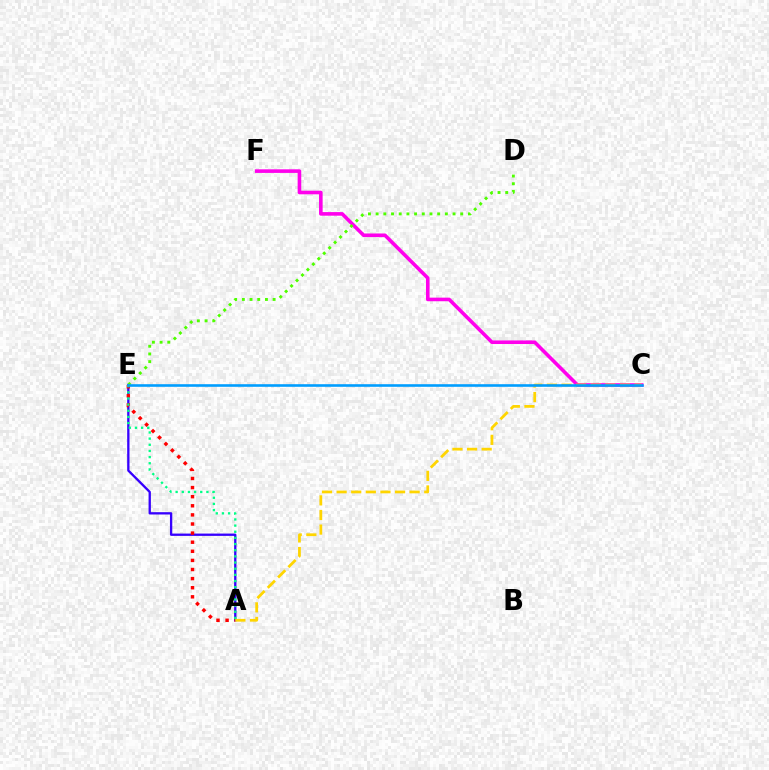{('A', 'E'): [{'color': '#3700ff', 'line_style': 'solid', 'thickness': 1.67}, {'color': '#ff0000', 'line_style': 'dotted', 'thickness': 2.47}, {'color': '#00ff86', 'line_style': 'dotted', 'thickness': 1.67}], ('C', 'F'): [{'color': '#ff00ed', 'line_style': 'solid', 'thickness': 2.59}], ('D', 'E'): [{'color': '#4fff00', 'line_style': 'dotted', 'thickness': 2.09}], ('A', 'C'): [{'color': '#ffd500', 'line_style': 'dashed', 'thickness': 1.98}], ('C', 'E'): [{'color': '#009eff', 'line_style': 'solid', 'thickness': 1.88}]}